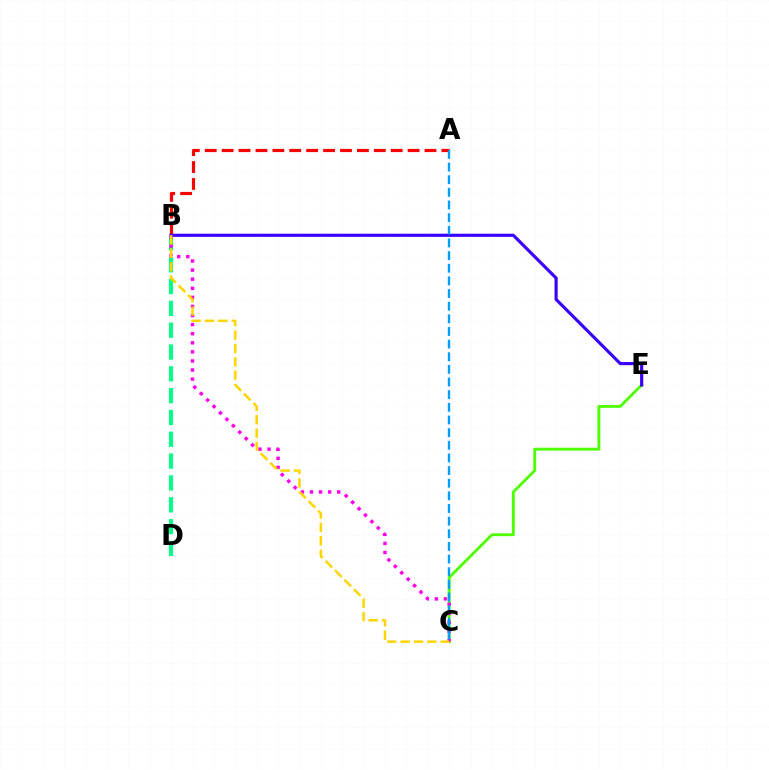{('A', 'B'): [{'color': '#ff0000', 'line_style': 'dashed', 'thickness': 2.3}], ('B', 'D'): [{'color': '#00ff86', 'line_style': 'dashed', 'thickness': 2.96}], ('C', 'E'): [{'color': '#4fff00', 'line_style': 'solid', 'thickness': 2.07}], ('B', 'E'): [{'color': '#3700ff', 'line_style': 'solid', 'thickness': 2.26}], ('B', 'C'): [{'color': '#ff00ed', 'line_style': 'dotted', 'thickness': 2.47}, {'color': '#ffd500', 'line_style': 'dashed', 'thickness': 1.81}], ('A', 'C'): [{'color': '#009eff', 'line_style': 'dashed', 'thickness': 1.72}]}